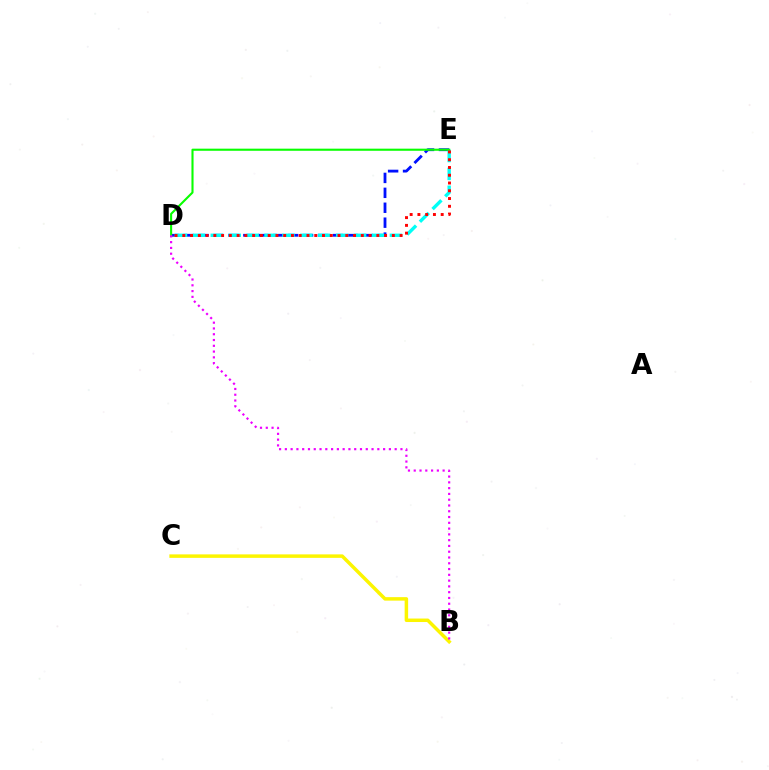{('D', 'E'): [{'color': '#0010ff', 'line_style': 'dashed', 'thickness': 2.03}, {'color': '#00fff6', 'line_style': 'dashed', 'thickness': 2.43}, {'color': '#08ff00', 'line_style': 'solid', 'thickness': 1.52}, {'color': '#ff0000', 'line_style': 'dotted', 'thickness': 2.11}], ('B', 'C'): [{'color': '#fcf500', 'line_style': 'solid', 'thickness': 2.5}], ('B', 'D'): [{'color': '#ee00ff', 'line_style': 'dotted', 'thickness': 1.57}]}